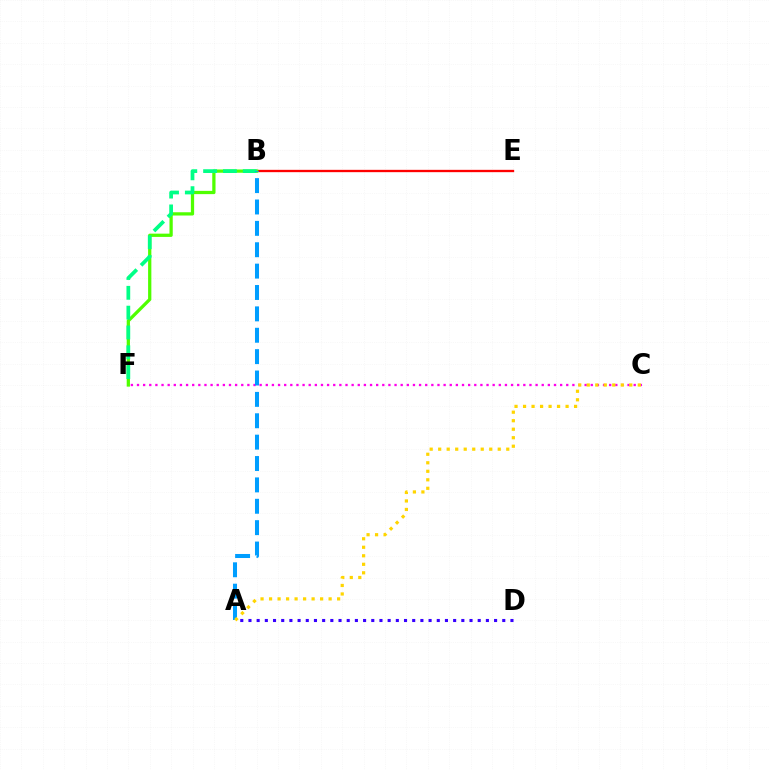{('A', 'D'): [{'color': '#3700ff', 'line_style': 'dotted', 'thickness': 2.22}], ('B', 'E'): [{'color': '#ff0000', 'line_style': 'solid', 'thickness': 1.68}], ('B', 'F'): [{'color': '#4fff00', 'line_style': 'solid', 'thickness': 2.35}, {'color': '#00ff86', 'line_style': 'dashed', 'thickness': 2.69}], ('C', 'F'): [{'color': '#ff00ed', 'line_style': 'dotted', 'thickness': 1.67}], ('A', 'B'): [{'color': '#009eff', 'line_style': 'dashed', 'thickness': 2.9}], ('A', 'C'): [{'color': '#ffd500', 'line_style': 'dotted', 'thickness': 2.31}]}